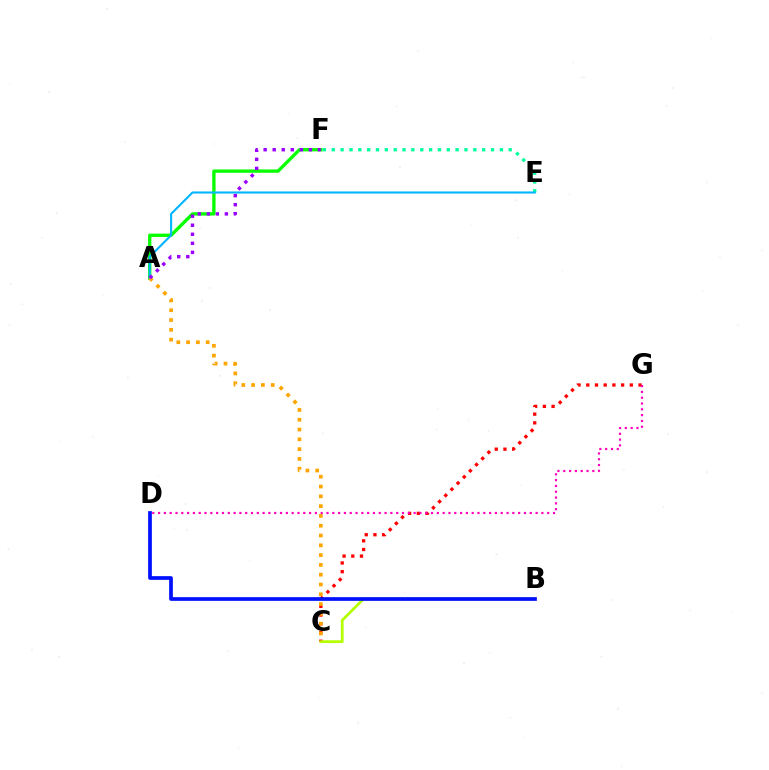{('E', 'F'): [{'color': '#00ff9d', 'line_style': 'dotted', 'thickness': 2.4}], ('A', 'F'): [{'color': '#08ff00', 'line_style': 'solid', 'thickness': 2.4}, {'color': '#9b00ff', 'line_style': 'dotted', 'thickness': 2.46}], ('C', 'G'): [{'color': '#ff0000', 'line_style': 'dotted', 'thickness': 2.37}], ('B', 'C'): [{'color': '#b3ff00', 'line_style': 'solid', 'thickness': 1.97}], ('A', 'E'): [{'color': '#00b5ff', 'line_style': 'solid', 'thickness': 1.51}], ('B', 'D'): [{'color': '#0010ff', 'line_style': 'solid', 'thickness': 2.67}], ('A', 'C'): [{'color': '#ffa500', 'line_style': 'dotted', 'thickness': 2.66}], ('D', 'G'): [{'color': '#ff00bd', 'line_style': 'dotted', 'thickness': 1.58}]}